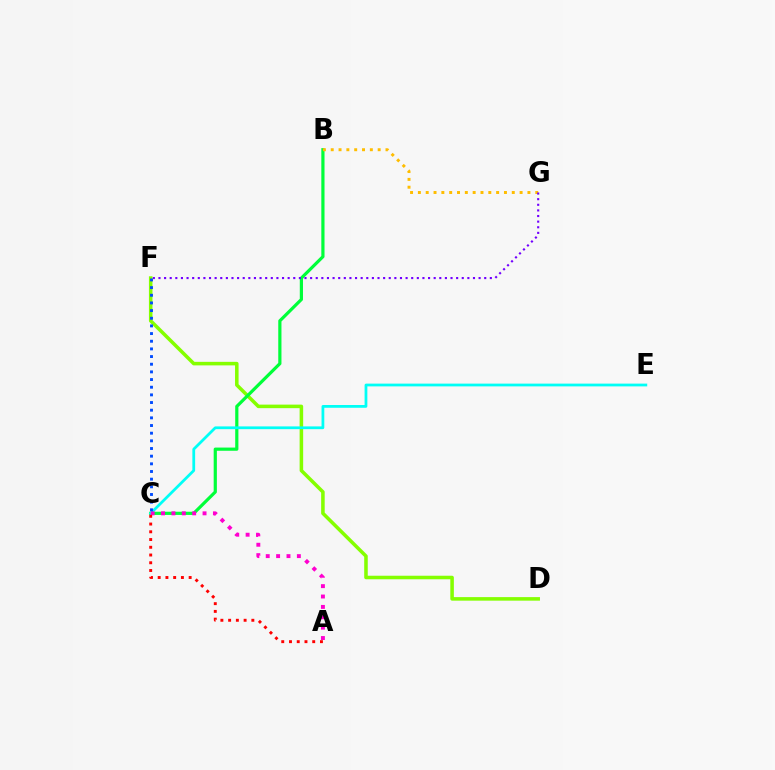{('D', 'F'): [{'color': '#84ff00', 'line_style': 'solid', 'thickness': 2.55}], ('B', 'C'): [{'color': '#00ff39', 'line_style': 'solid', 'thickness': 2.3}], ('B', 'G'): [{'color': '#ffbd00', 'line_style': 'dotted', 'thickness': 2.13}], ('C', 'E'): [{'color': '#00fff6', 'line_style': 'solid', 'thickness': 1.99}], ('A', 'C'): [{'color': '#ff00cf', 'line_style': 'dotted', 'thickness': 2.82}, {'color': '#ff0000', 'line_style': 'dotted', 'thickness': 2.1}], ('F', 'G'): [{'color': '#7200ff', 'line_style': 'dotted', 'thickness': 1.53}], ('C', 'F'): [{'color': '#004bff', 'line_style': 'dotted', 'thickness': 2.08}]}